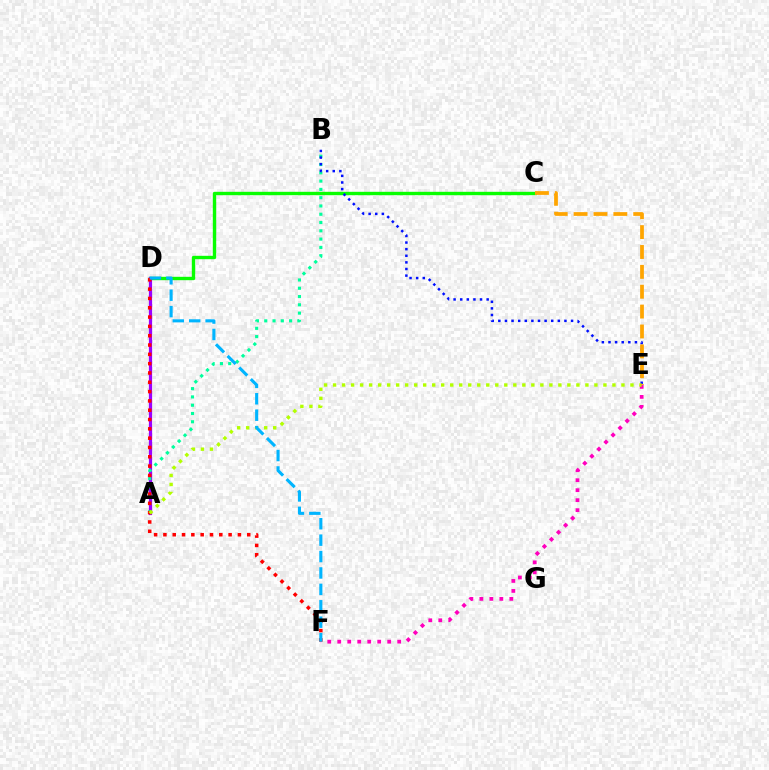{('C', 'D'): [{'color': '#08ff00', 'line_style': 'solid', 'thickness': 2.43}], ('A', 'D'): [{'color': '#9b00ff', 'line_style': 'solid', 'thickness': 2.32}], ('A', 'B'): [{'color': '#00ff9d', 'line_style': 'dotted', 'thickness': 2.25}], ('E', 'F'): [{'color': '#ff00bd', 'line_style': 'dotted', 'thickness': 2.71}], ('B', 'E'): [{'color': '#0010ff', 'line_style': 'dotted', 'thickness': 1.8}], ('D', 'F'): [{'color': '#ff0000', 'line_style': 'dotted', 'thickness': 2.53}, {'color': '#00b5ff', 'line_style': 'dashed', 'thickness': 2.23}], ('A', 'E'): [{'color': '#b3ff00', 'line_style': 'dotted', 'thickness': 2.45}], ('C', 'E'): [{'color': '#ffa500', 'line_style': 'dashed', 'thickness': 2.7}]}